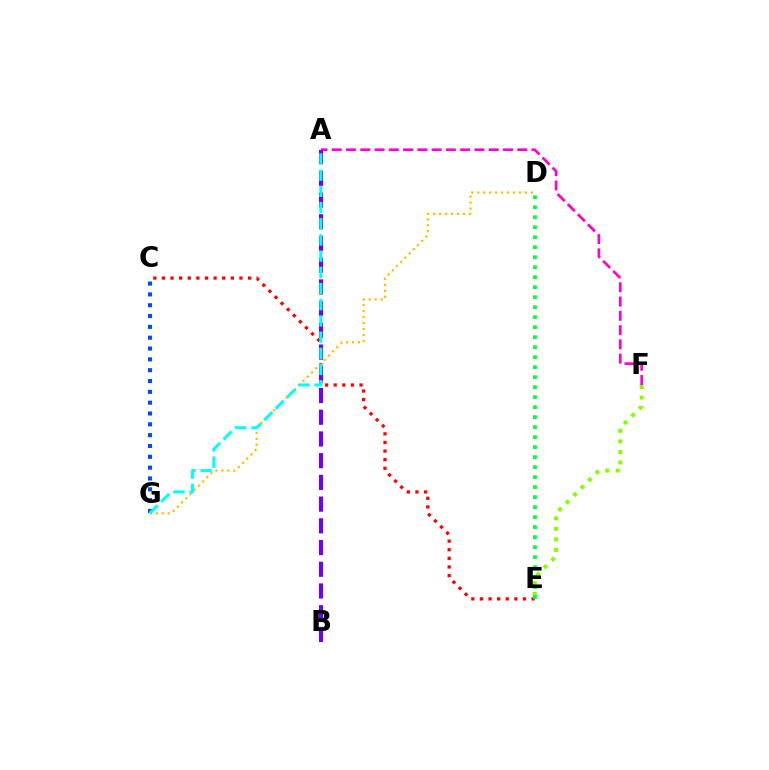{('A', 'F'): [{'color': '#ff00cf', 'line_style': 'dashed', 'thickness': 1.94}], ('E', 'F'): [{'color': '#84ff00', 'line_style': 'dotted', 'thickness': 2.87}], ('D', 'G'): [{'color': '#ffbd00', 'line_style': 'dotted', 'thickness': 1.62}], ('C', 'E'): [{'color': '#ff0000', 'line_style': 'dotted', 'thickness': 2.34}], ('D', 'E'): [{'color': '#00ff39', 'line_style': 'dotted', 'thickness': 2.72}], ('A', 'B'): [{'color': '#7200ff', 'line_style': 'dashed', 'thickness': 2.95}], ('C', 'G'): [{'color': '#004bff', 'line_style': 'dotted', 'thickness': 2.94}], ('A', 'G'): [{'color': '#00fff6', 'line_style': 'dashed', 'thickness': 2.2}]}